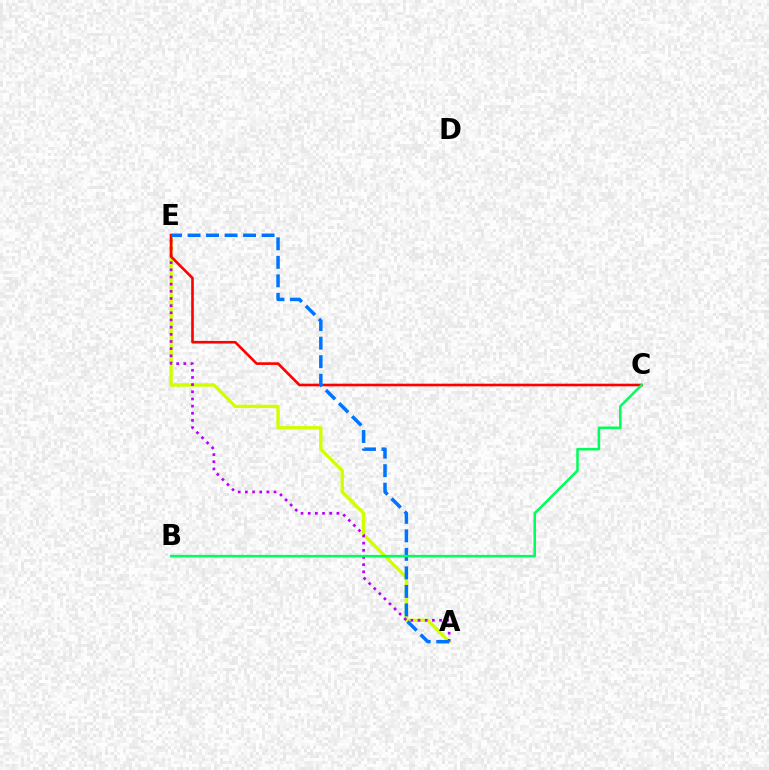{('A', 'E'): [{'color': '#d1ff00', 'line_style': 'solid', 'thickness': 2.44}, {'color': '#b900ff', 'line_style': 'dotted', 'thickness': 1.95}, {'color': '#0074ff', 'line_style': 'dashed', 'thickness': 2.52}], ('C', 'E'): [{'color': '#ff0000', 'line_style': 'solid', 'thickness': 1.9}], ('B', 'C'): [{'color': '#00ff5c', 'line_style': 'solid', 'thickness': 1.81}]}